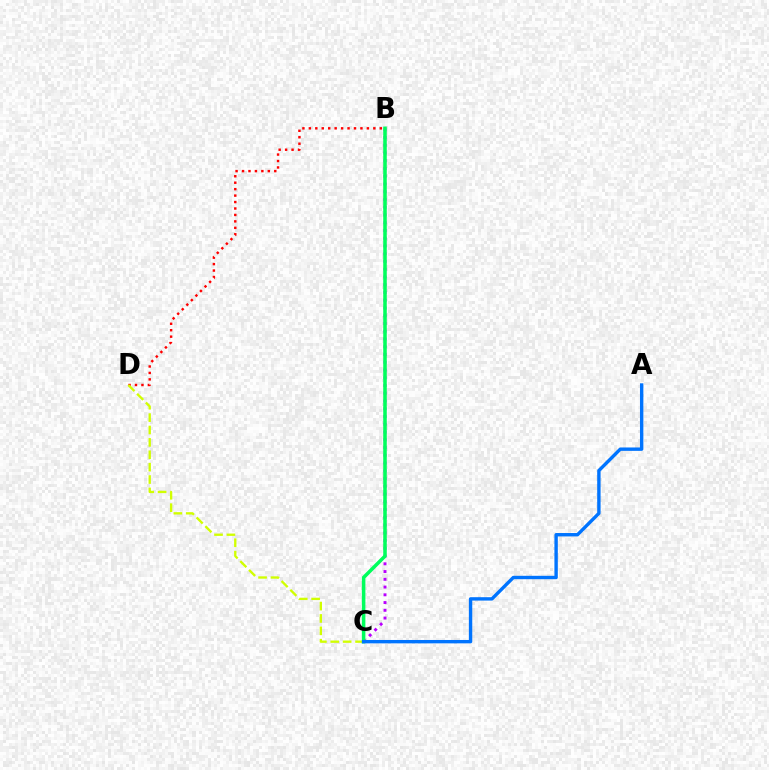{('B', 'D'): [{'color': '#ff0000', 'line_style': 'dotted', 'thickness': 1.75}], ('B', 'C'): [{'color': '#b900ff', 'line_style': 'dotted', 'thickness': 2.11}, {'color': '#00ff5c', 'line_style': 'solid', 'thickness': 2.55}], ('C', 'D'): [{'color': '#d1ff00', 'line_style': 'dashed', 'thickness': 1.68}], ('A', 'C'): [{'color': '#0074ff', 'line_style': 'solid', 'thickness': 2.44}]}